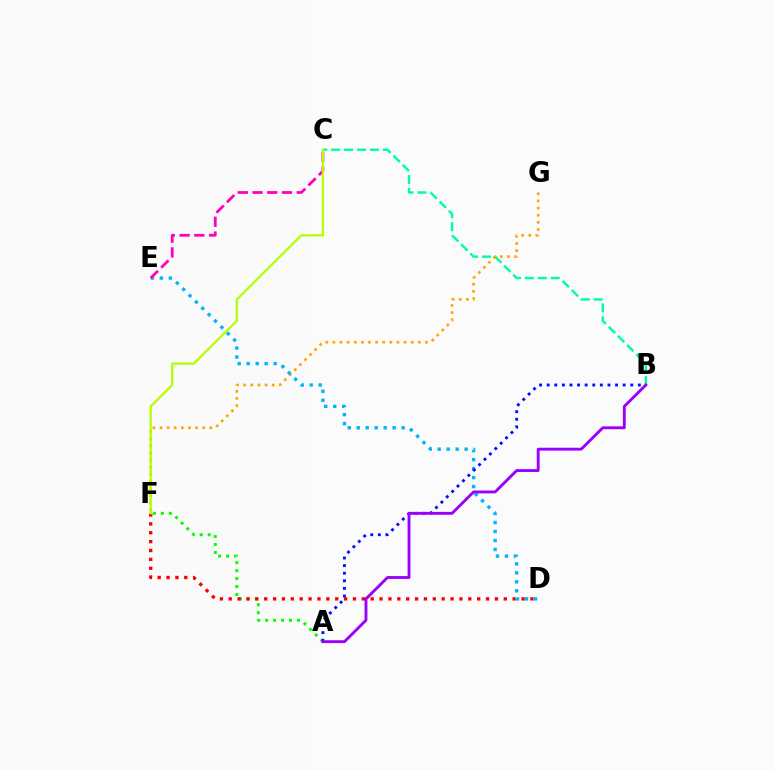{('A', 'F'): [{'color': '#08ff00', 'line_style': 'dotted', 'thickness': 2.16}], ('B', 'C'): [{'color': '#00ff9d', 'line_style': 'dashed', 'thickness': 1.76}], ('F', 'G'): [{'color': '#ffa500', 'line_style': 'dotted', 'thickness': 1.93}], ('D', 'F'): [{'color': '#ff0000', 'line_style': 'dotted', 'thickness': 2.41}], ('D', 'E'): [{'color': '#00b5ff', 'line_style': 'dotted', 'thickness': 2.44}], ('A', 'B'): [{'color': '#0010ff', 'line_style': 'dotted', 'thickness': 2.06}, {'color': '#9b00ff', 'line_style': 'solid', 'thickness': 2.07}], ('C', 'E'): [{'color': '#ff00bd', 'line_style': 'dashed', 'thickness': 2.0}], ('C', 'F'): [{'color': '#b3ff00', 'line_style': 'solid', 'thickness': 1.6}]}